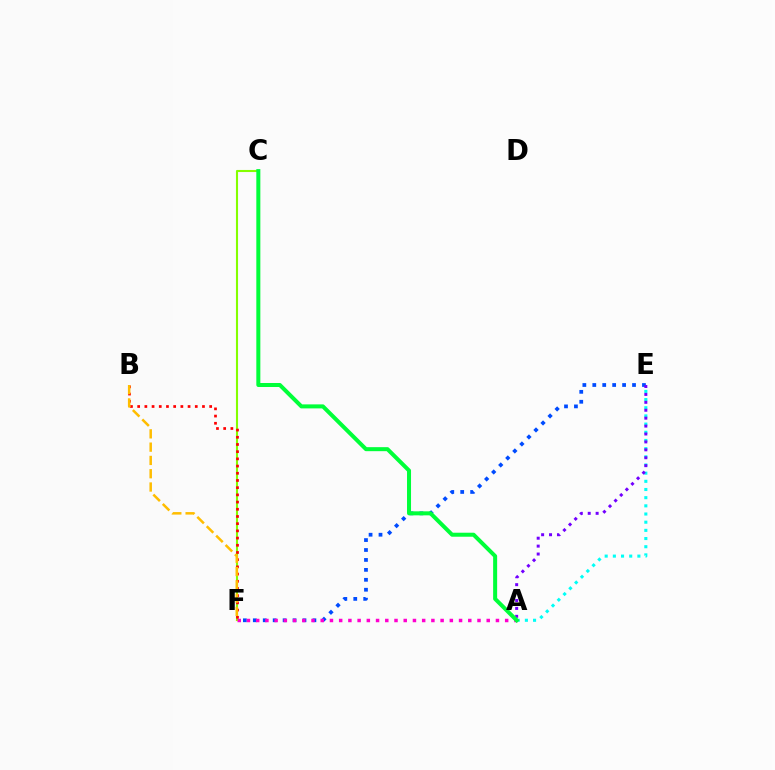{('E', 'F'): [{'color': '#004bff', 'line_style': 'dotted', 'thickness': 2.7}], ('C', 'F'): [{'color': '#84ff00', 'line_style': 'solid', 'thickness': 1.51}], ('A', 'F'): [{'color': '#ff00cf', 'line_style': 'dotted', 'thickness': 2.51}], ('B', 'F'): [{'color': '#ff0000', 'line_style': 'dotted', 'thickness': 1.96}, {'color': '#ffbd00', 'line_style': 'dashed', 'thickness': 1.81}], ('A', 'E'): [{'color': '#00fff6', 'line_style': 'dotted', 'thickness': 2.22}, {'color': '#7200ff', 'line_style': 'dotted', 'thickness': 2.15}], ('A', 'C'): [{'color': '#00ff39', 'line_style': 'solid', 'thickness': 2.89}]}